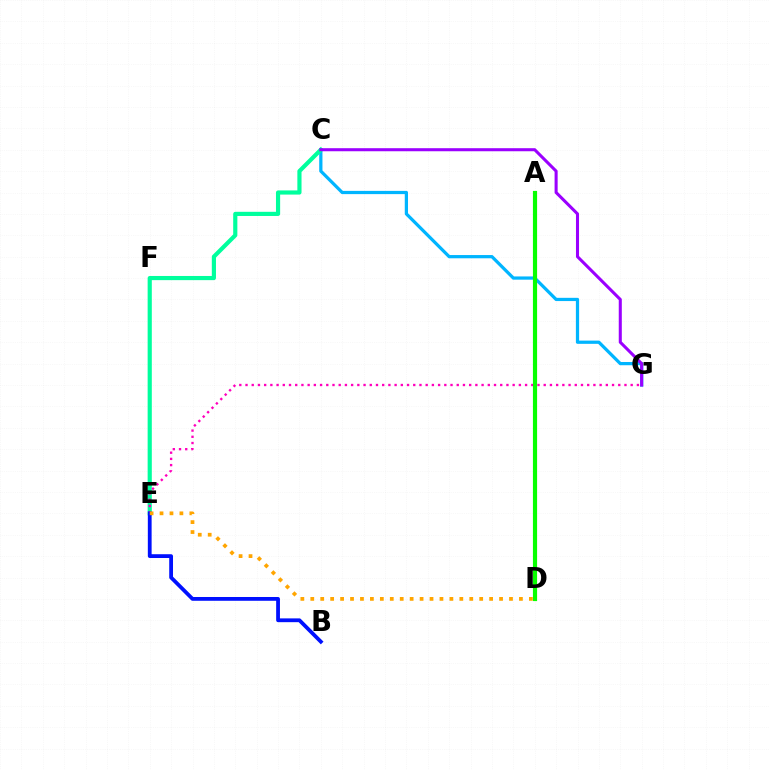{('A', 'D'): [{'color': '#b3ff00', 'line_style': 'solid', 'thickness': 2.22}, {'color': '#ff0000', 'line_style': 'solid', 'thickness': 2.88}, {'color': '#08ff00', 'line_style': 'solid', 'thickness': 2.99}], ('C', 'G'): [{'color': '#00b5ff', 'line_style': 'solid', 'thickness': 2.33}, {'color': '#9b00ff', 'line_style': 'solid', 'thickness': 2.2}], ('C', 'E'): [{'color': '#00ff9d', 'line_style': 'solid', 'thickness': 3.0}], ('E', 'G'): [{'color': '#ff00bd', 'line_style': 'dotted', 'thickness': 1.69}], ('B', 'E'): [{'color': '#0010ff', 'line_style': 'solid', 'thickness': 2.73}], ('D', 'E'): [{'color': '#ffa500', 'line_style': 'dotted', 'thickness': 2.7}]}